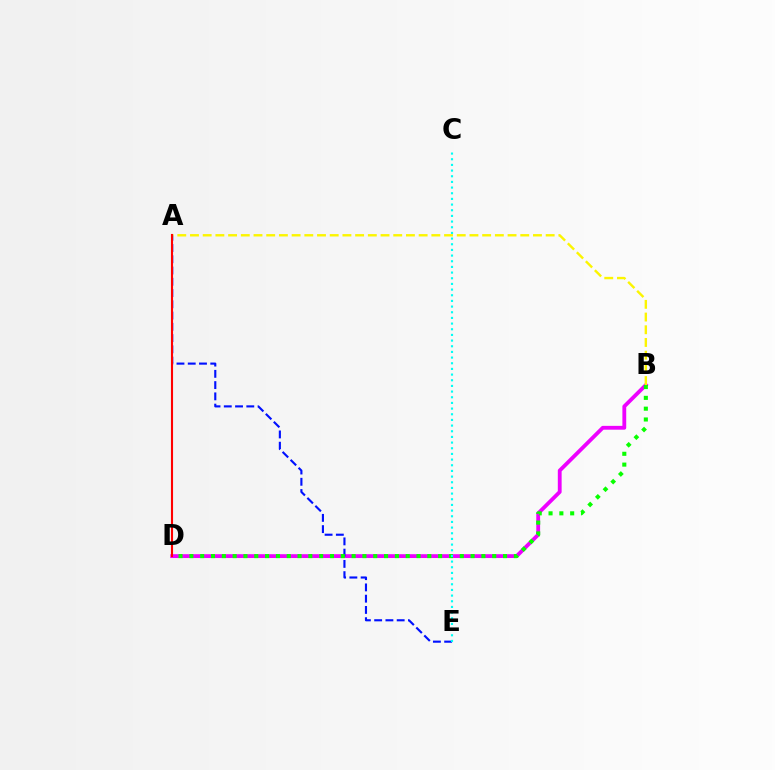{('B', 'D'): [{'color': '#ee00ff', 'line_style': 'solid', 'thickness': 2.75}, {'color': '#08ff00', 'line_style': 'dotted', 'thickness': 2.94}], ('A', 'E'): [{'color': '#0010ff', 'line_style': 'dashed', 'thickness': 1.53}], ('A', 'B'): [{'color': '#fcf500', 'line_style': 'dashed', 'thickness': 1.73}], ('C', 'E'): [{'color': '#00fff6', 'line_style': 'dotted', 'thickness': 1.54}], ('A', 'D'): [{'color': '#ff0000', 'line_style': 'solid', 'thickness': 1.51}]}